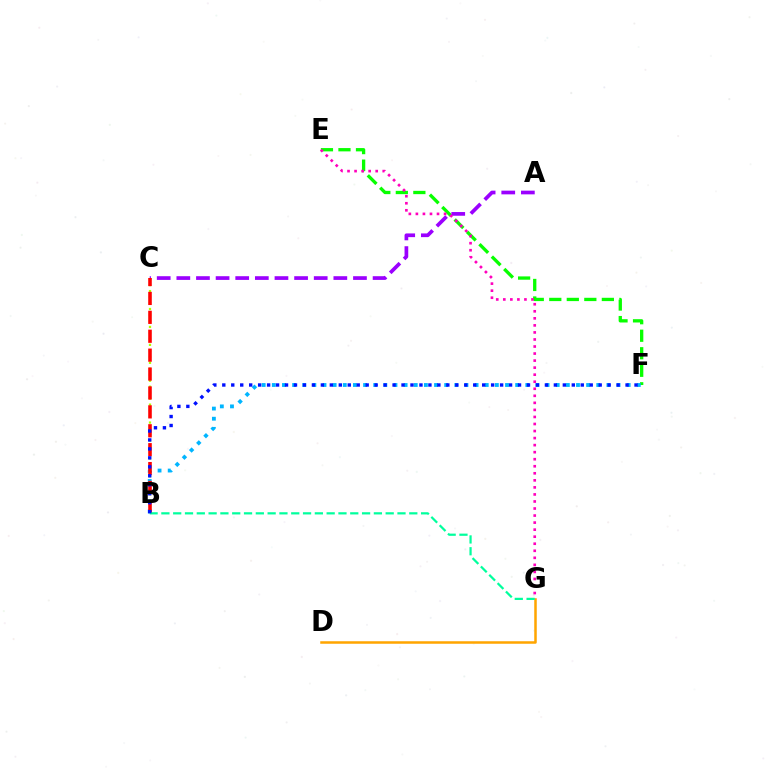{('D', 'G'): [{'color': '#ffa500', 'line_style': 'solid', 'thickness': 1.81}], ('E', 'F'): [{'color': '#08ff00', 'line_style': 'dashed', 'thickness': 2.38}], ('A', 'C'): [{'color': '#9b00ff', 'line_style': 'dashed', 'thickness': 2.67}], ('E', 'G'): [{'color': '#ff00bd', 'line_style': 'dotted', 'thickness': 1.91}], ('B', 'C'): [{'color': '#b3ff00', 'line_style': 'dotted', 'thickness': 1.62}, {'color': '#ff0000', 'line_style': 'dashed', 'thickness': 2.57}], ('B', 'F'): [{'color': '#00b5ff', 'line_style': 'dotted', 'thickness': 2.75}, {'color': '#0010ff', 'line_style': 'dotted', 'thickness': 2.43}], ('B', 'G'): [{'color': '#00ff9d', 'line_style': 'dashed', 'thickness': 1.6}]}